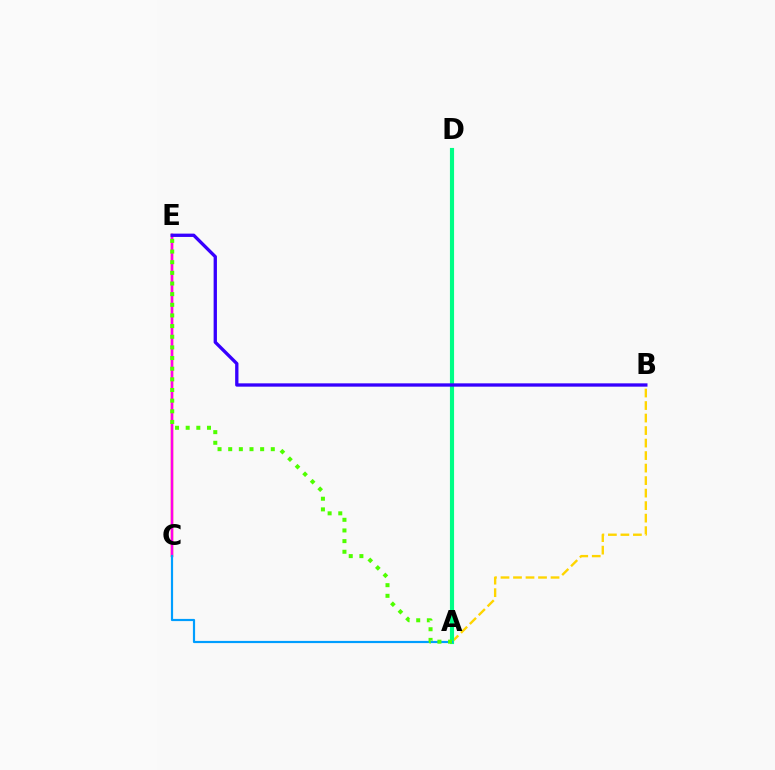{('C', 'E'): [{'color': '#ff0000', 'line_style': 'solid', 'thickness': 1.74}, {'color': '#ff00ed', 'line_style': 'solid', 'thickness': 1.59}], ('A', 'B'): [{'color': '#ffd500', 'line_style': 'dashed', 'thickness': 1.7}], ('A', 'D'): [{'color': '#00ff86', 'line_style': 'solid', 'thickness': 2.97}], ('A', 'C'): [{'color': '#009eff', 'line_style': 'solid', 'thickness': 1.58}], ('A', 'E'): [{'color': '#4fff00', 'line_style': 'dotted', 'thickness': 2.89}], ('B', 'E'): [{'color': '#3700ff', 'line_style': 'solid', 'thickness': 2.39}]}